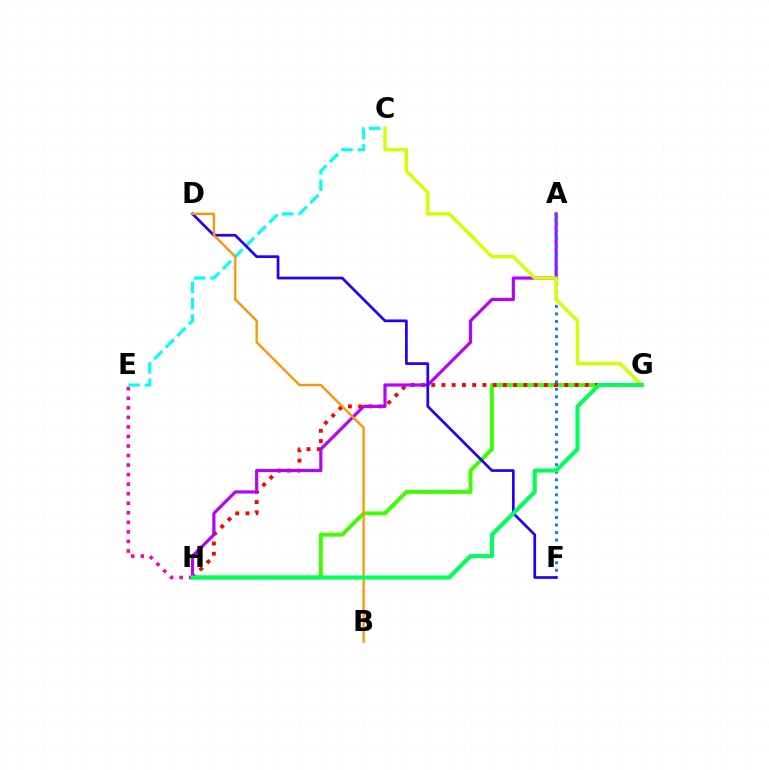{('G', 'H'): [{'color': '#3dff00', 'line_style': 'solid', 'thickness': 2.82}, {'color': '#ff0000', 'line_style': 'dotted', 'thickness': 2.78}, {'color': '#00ff5c', 'line_style': 'solid', 'thickness': 2.95}], ('C', 'E'): [{'color': '#00fff6', 'line_style': 'dashed', 'thickness': 2.23}], ('E', 'H'): [{'color': '#ff00ac', 'line_style': 'dotted', 'thickness': 2.59}], ('A', 'H'): [{'color': '#b900ff', 'line_style': 'solid', 'thickness': 2.29}], ('A', 'F'): [{'color': '#0074ff', 'line_style': 'dotted', 'thickness': 2.05}], ('C', 'G'): [{'color': '#d1ff00', 'line_style': 'solid', 'thickness': 2.45}], ('D', 'F'): [{'color': '#2500ff', 'line_style': 'solid', 'thickness': 1.96}], ('B', 'D'): [{'color': '#ff9400', 'line_style': 'solid', 'thickness': 1.68}]}